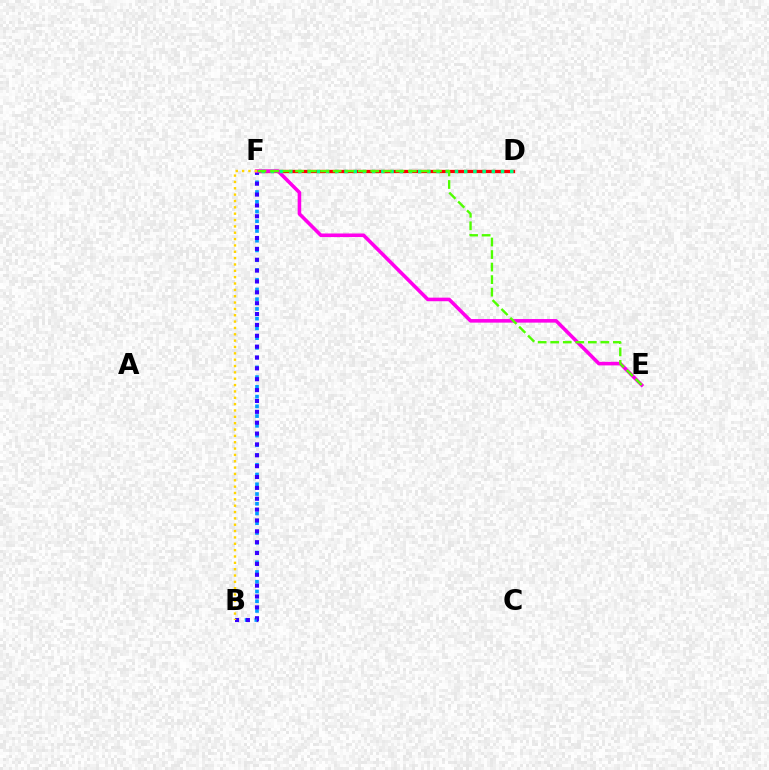{('D', 'F'): [{'color': '#ff0000', 'line_style': 'solid', 'thickness': 2.37}, {'color': '#00ff86', 'line_style': 'dotted', 'thickness': 2.5}], ('B', 'F'): [{'color': '#009eff', 'line_style': 'dotted', 'thickness': 2.65}, {'color': '#3700ff', 'line_style': 'dotted', 'thickness': 2.95}, {'color': '#ffd500', 'line_style': 'dotted', 'thickness': 1.72}], ('E', 'F'): [{'color': '#ff00ed', 'line_style': 'solid', 'thickness': 2.58}, {'color': '#4fff00', 'line_style': 'dashed', 'thickness': 1.7}]}